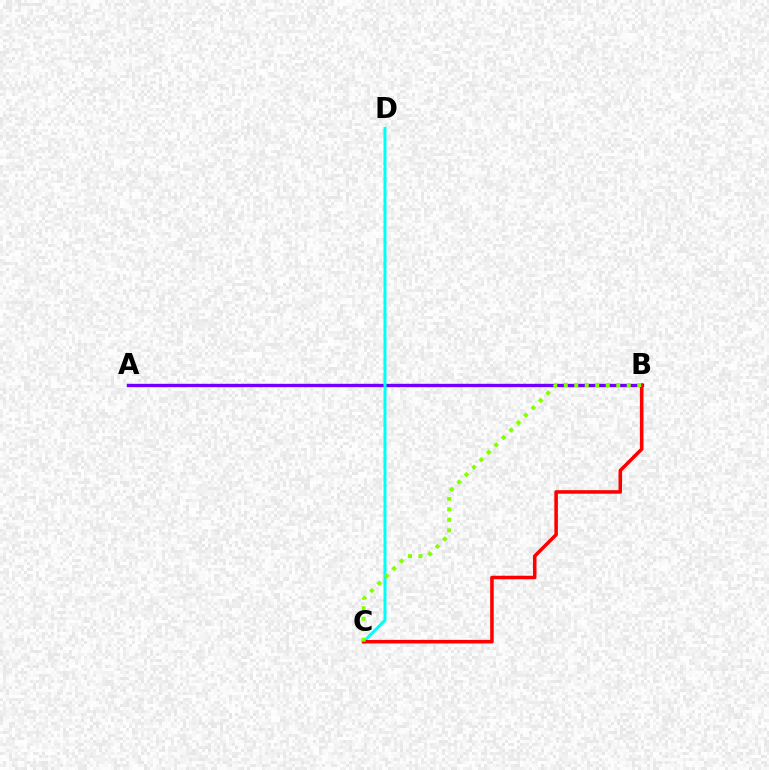{('A', 'B'): [{'color': '#7200ff', 'line_style': 'solid', 'thickness': 2.43}], ('C', 'D'): [{'color': '#00fff6', 'line_style': 'solid', 'thickness': 2.17}], ('B', 'C'): [{'color': '#ff0000', 'line_style': 'solid', 'thickness': 2.55}, {'color': '#84ff00', 'line_style': 'dotted', 'thickness': 2.85}]}